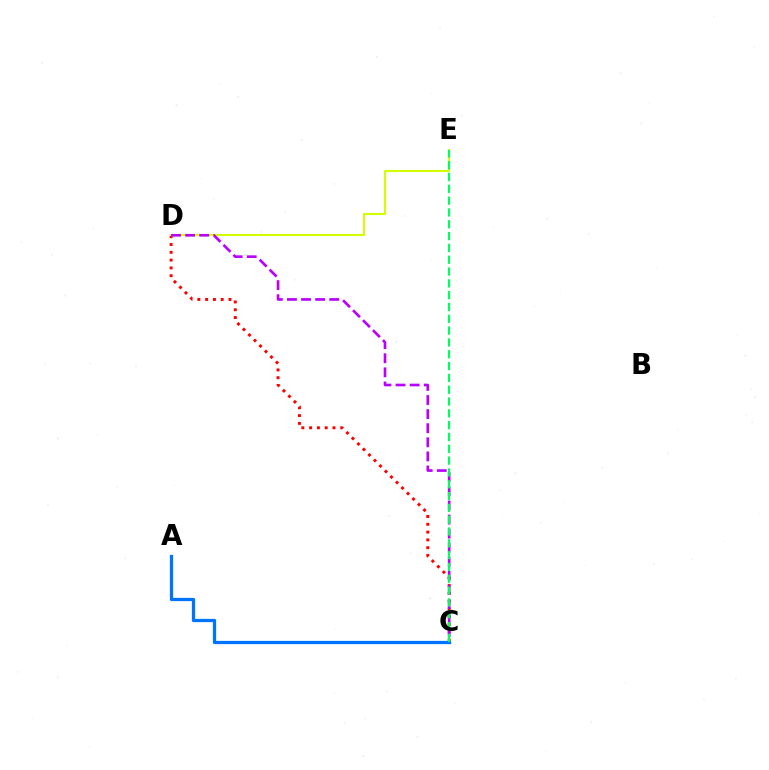{('C', 'D'): [{'color': '#ff0000', 'line_style': 'dotted', 'thickness': 2.12}, {'color': '#b900ff', 'line_style': 'dashed', 'thickness': 1.91}], ('D', 'E'): [{'color': '#d1ff00', 'line_style': 'solid', 'thickness': 1.52}], ('A', 'C'): [{'color': '#0074ff', 'line_style': 'solid', 'thickness': 2.35}], ('C', 'E'): [{'color': '#00ff5c', 'line_style': 'dashed', 'thickness': 1.61}]}